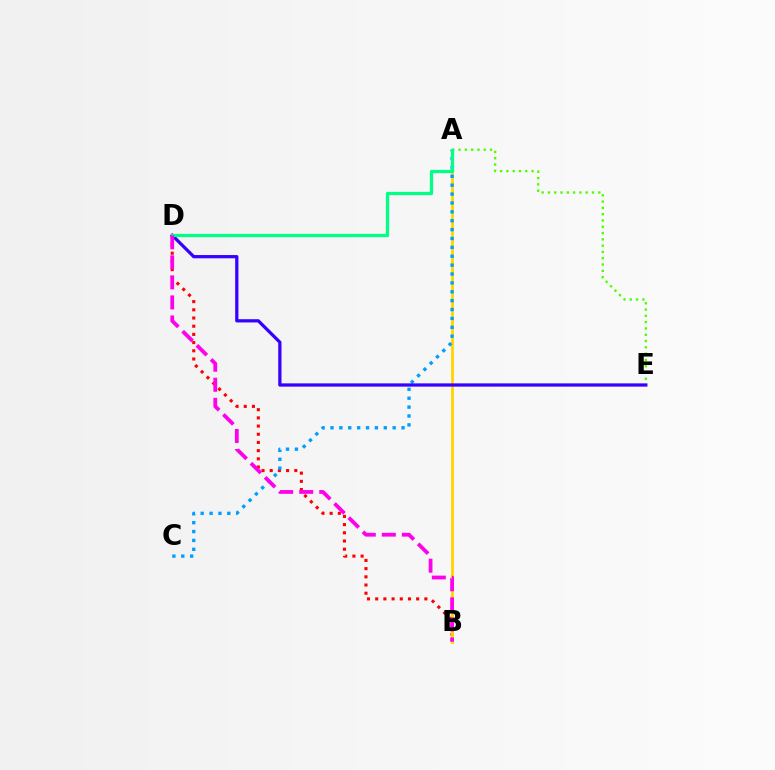{('B', 'D'): [{'color': '#ff0000', 'line_style': 'dotted', 'thickness': 2.23}, {'color': '#ff00ed', 'line_style': 'dashed', 'thickness': 2.72}], ('A', 'B'): [{'color': '#ffd500', 'line_style': 'solid', 'thickness': 2.03}], ('A', 'C'): [{'color': '#009eff', 'line_style': 'dotted', 'thickness': 2.41}], ('A', 'E'): [{'color': '#4fff00', 'line_style': 'dotted', 'thickness': 1.71}], ('D', 'E'): [{'color': '#3700ff', 'line_style': 'solid', 'thickness': 2.34}], ('A', 'D'): [{'color': '#00ff86', 'line_style': 'solid', 'thickness': 2.36}]}